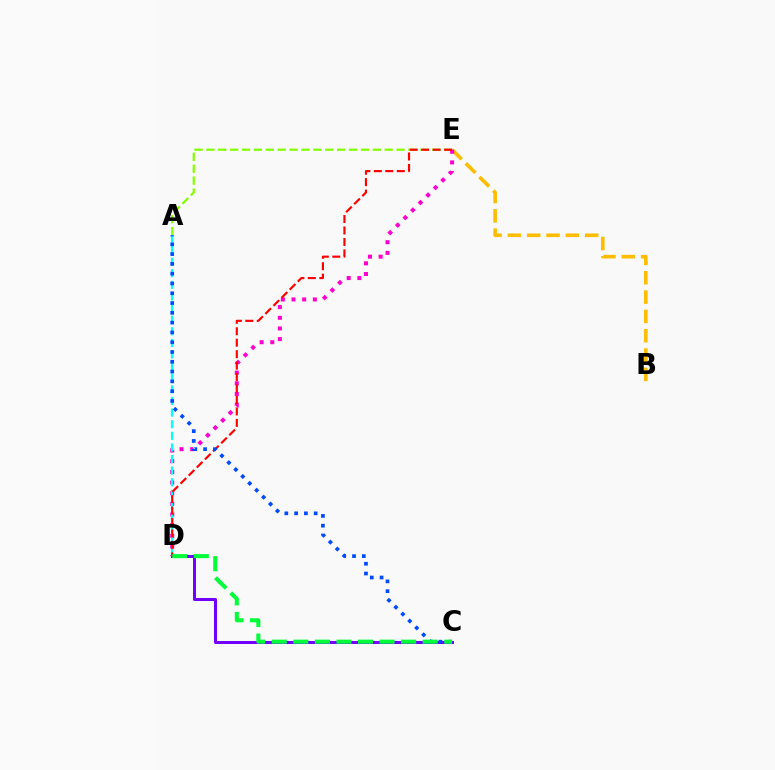{('A', 'E'): [{'color': '#84ff00', 'line_style': 'dashed', 'thickness': 1.61}], ('B', 'E'): [{'color': '#ffbd00', 'line_style': 'dashed', 'thickness': 2.63}], ('C', 'D'): [{'color': '#7200ff', 'line_style': 'solid', 'thickness': 2.16}, {'color': '#00ff39', 'line_style': 'dashed', 'thickness': 2.93}], ('D', 'E'): [{'color': '#ff00cf', 'line_style': 'dotted', 'thickness': 2.9}, {'color': '#ff0000', 'line_style': 'dashed', 'thickness': 1.56}], ('A', 'D'): [{'color': '#00fff6', 'line_style': 'dashed', 'thickness': 1.58}], ('A', 'C'): [{'color': '#004bff', 'line_style': 'dotted', 'thickness': 2.66}]}